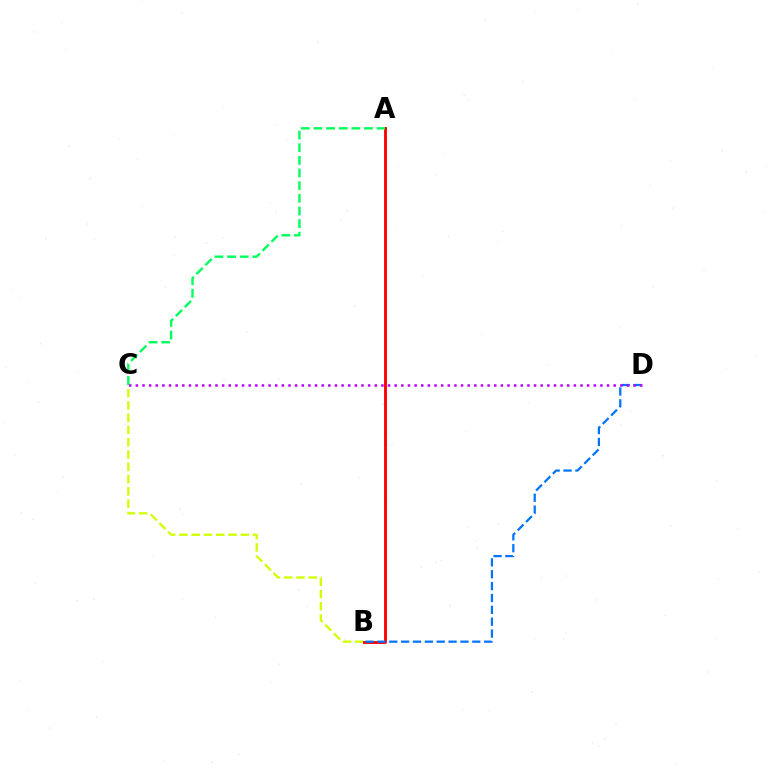{('B', 'C'): [{'color': '#d1ff00', 'line_style': 'dashed', 'thickness': 1.67}], ('A', 'B'): [{'color': '#ff0000', 'line_style': 'solid', 'thickness': 2.07}], ('A', 'C'): [{'color': '#00ff5c', 'line_style': 'dashed', 'thickness': 1.72}], ('B', 'D'): [{'color': '#0074ff', 'line_style': 'dashed', 'thickness': 1.61}], ('C', 'D'): [{'color': '#b900ff', 'line_style': 'dotted', 'thickness': 1.8}]}